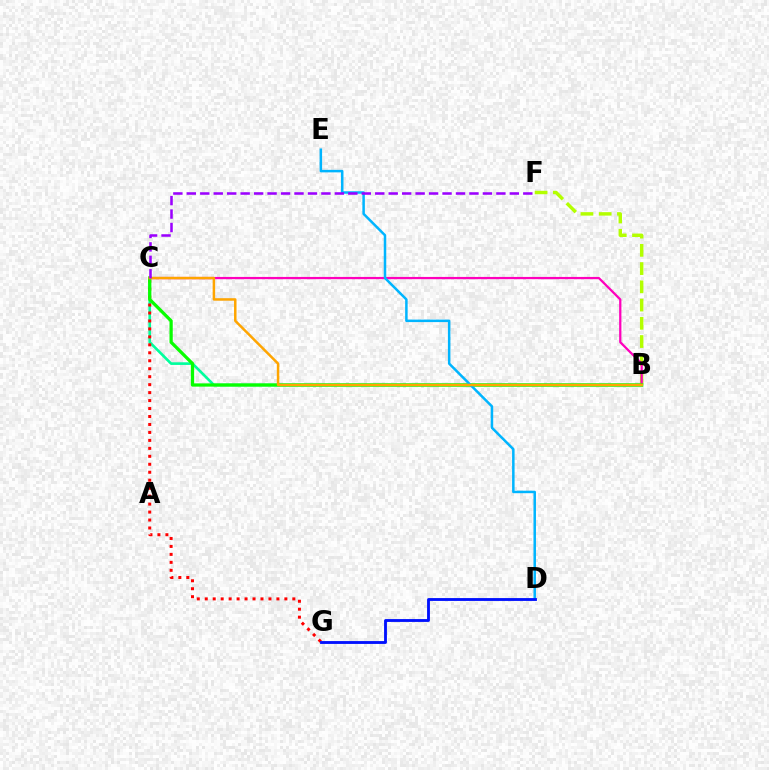{('B', 'C'): [{'color': '#00ff9d', 'line_style': 'solid', 'thickness': 1.9}, {'color': '#ff00bd', 'line_style': 'solid', 'thickness': 1.62}, {'color': '#08ff00', 'line_style': 'solid', 'thickness': 2.34}, {'color': '#ffa500', 'line_style': 'solid', 'thickness': 1.79}], ('B', 'F'): [{'color': '#b3ff00', 'line_style': 'dashed', 'thickness': 2.48}], ('C', 'G'): [{'color': '#ff0000', 'line_style': 'dotted', 'thickness': 2.16}], ('D', 'E'): [{'color': '#00b5ff', 'line_style': 'solid', 'thickness': 1.8}], ('D', 'G'): [{'color': '#0010ff', 'line_style': 'solid', 'thickness': 2.05}], ('C', 'F'): [{'color': '#9b00ff', 'line_style': 'dashed', 'thickness': 1.83}]}